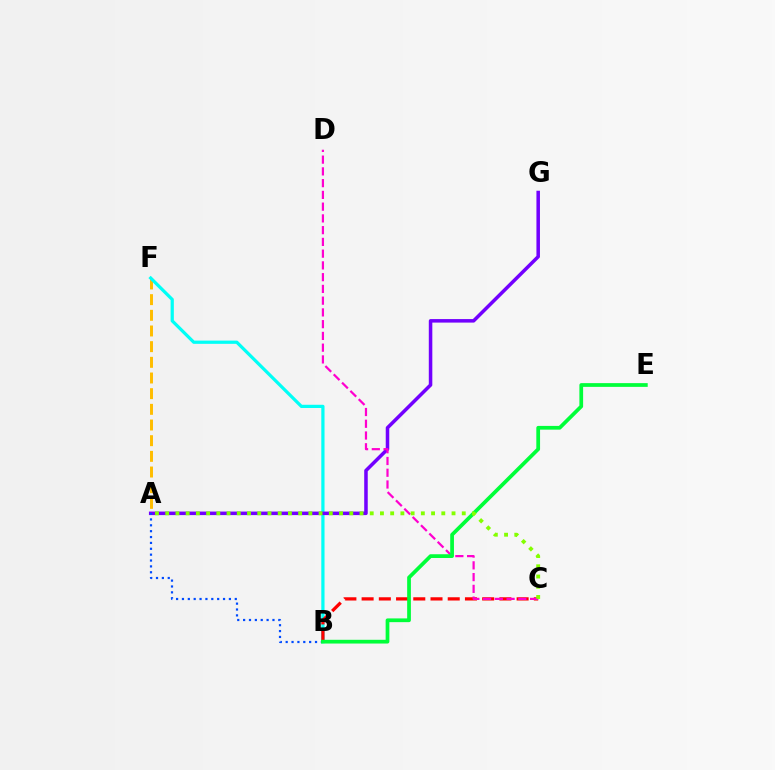{('A', 'F'): [{'color': '#ffbd00', 'line_style': 'dashed', 'thickness': 2.13}], ('B', 'F'): [{'color': '#00fff6', 'line_style': 'solid', 'thickness': 2.33}], ('A', 'G'): [{'color': '#7200ff', 'line_style': 'solid', 'thickness': 2.54}], ('A', 'B'): [{'color': '#004bff', 'line_style': 'dotted', 'thickness': 1.59}], ('B', 'C'): [{'color': '#ff0000', 'line_style': 'dashed', 'thickness': 2.34}], ('C', 'D'): [{'color': '#ff00cf', 'line_style': 'dashed', 'thickness': 1.6}], ('B', 'E'): [{'color': '#00ff39', 'line_style': 'solid', 'thickness': 2.69}], ('A', 'C'): [{'color': '#84ff00', 'line_style': 'dotted', 'thickness': 2.78}]}